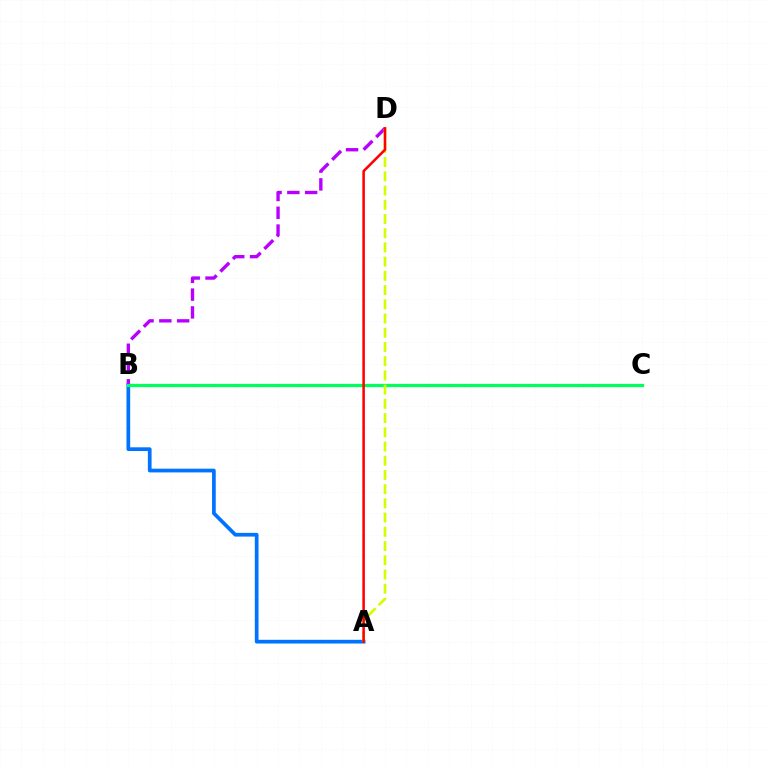{('A', 'B'): [{'color': '#0074ff', 'line_style': 'solid', 'thickness': 2.68}], ('B', 'D'): [{'color': '#b900ff', 'line_style': 'dashed', 'thickness': 2.42}], ('B', 'C'): [{'color': '#00ff5c', 'line_style': 'solid', 'thickness': 2.33}], ('A', 'D'): [{'color': '#d1ff00', 'line_style': 'dashed', 'thickness': 1.93}, {'color': '#ff0000', 'line_style': 'solid', 'thickness': 1.83}]}